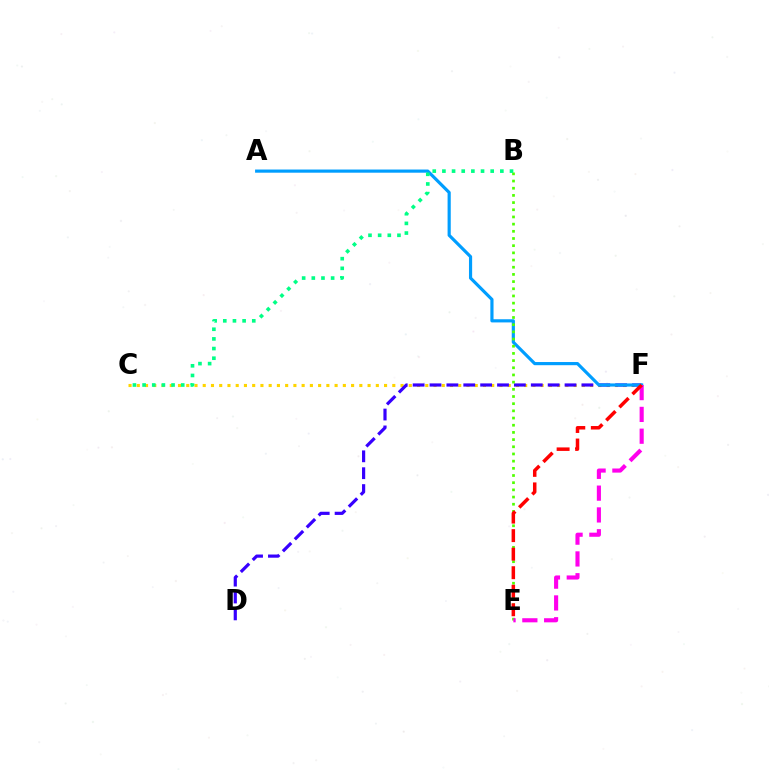{('C', 'F'): [{'color': '#ffd500', 'line_style': 'dotted', 'thickness': 2.24}], ('D', 'F'): [{'color': '#3700ff', 'line_style': 'dashed', 'thickness': 2.29}], ('A', 'F'): [{'color': '#009eff', 'line_style': 'solid', 'thickness': 2.28}], ('B', 'E'): [{'color': '#4fff00', 'line_style': 'dotted', 'thickness': 1.95}], ('E', 'F'): [{'color': '#ff00ed', 'line_style': 'dashed', 'thickness': 2.96}, {'color': '#ff0000', 'line_style': 'dashed', 'thickness': 2.52}], ('B', 'C'): [{'color': '#00ff86', 'line_style': 'dotted', 'thickness': 2.62}]}